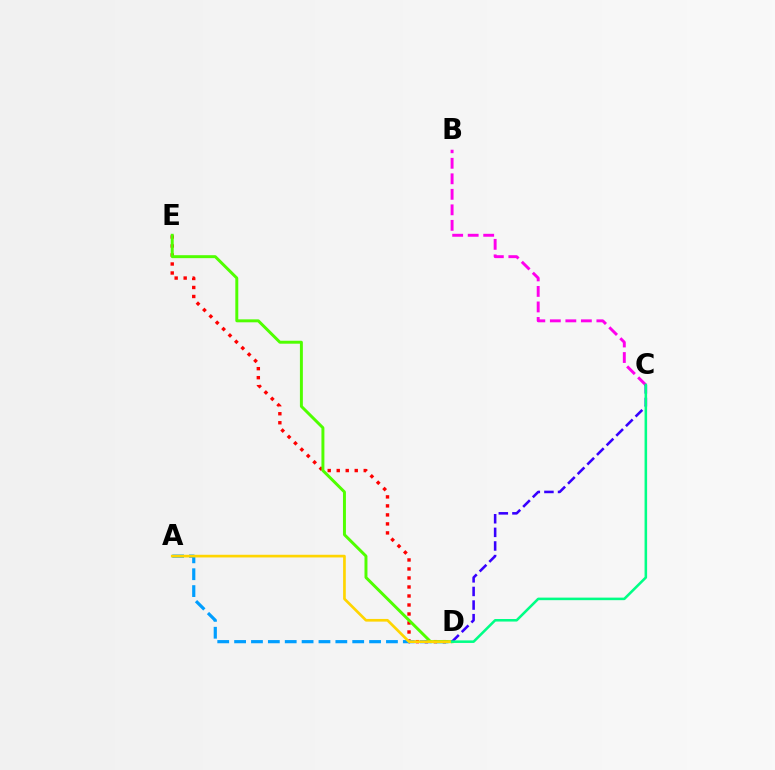{('D', 'E'): [{'color': '#ff0000', 'line_style': 'dotted', 'thickness': 2.45}, {'color': '#4fff00', 'line_style': 'solid', 'thickness': 2.13}], ('B', 'C'): [{'color': '#ff00ed', 'line_style': 'dashed', 'thickness': 2.11}], ('A', 'D'): [{'color': '#009eff', 'line_style': 'dashed', 'thickness': 2.29}, {'color': '#ffd500', 'line_style': 'solid', 'thickness': 1.93}], ('C', 'D'): [{'color': '#3700ff', 'line_style': 'dashed', 'thickness': 1.85}, {'color': '#00ff86', 'line_style': 'solid', 'thickness': 1.84}]}